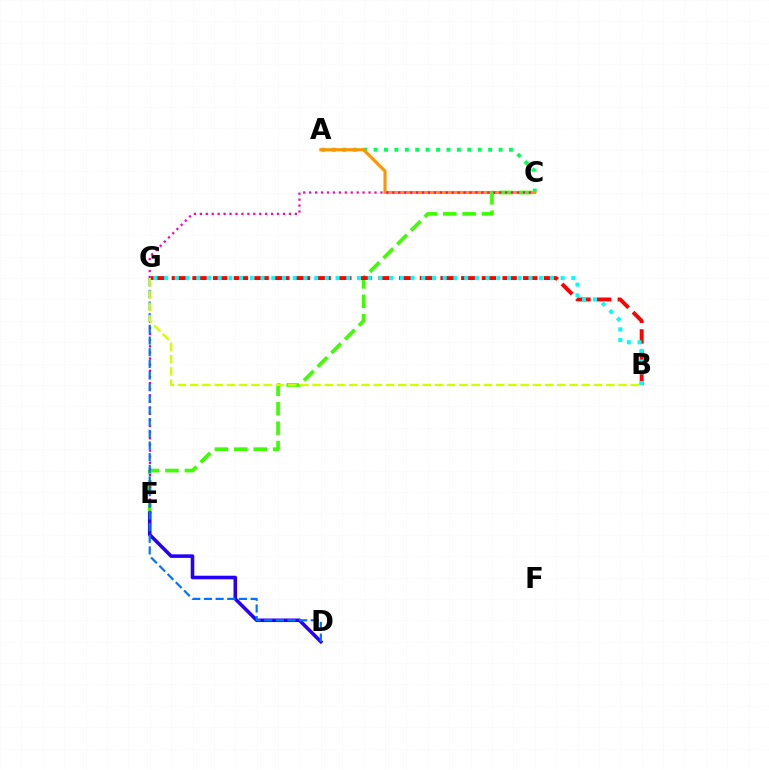{('A', 'C'): [{'color': '#00ff5c', 'line_style': 'dotted', 'thickness': 2.83}, {'color': '#ff9400', 'line_style': 'solid', 'thickness': 2.25}], ('C', 'E'): [{'color': '#3dff00', 'line_style': 'dashed', 'thickness': 2.64}], ('E', 'G'): [{'color': '#b900ff', 'line_style': 'dotted', 'thickness': 1.67}], ('D', 'E'): [{'color': '#2500ff', 'line_style': 'solid', 'thickness': 2.57}], ('B', 'G'): [{'color': '#ff0000', 'line_style': 'dashed', 'thickness': 2.81}, {'color': '#00fff6', 'line_style': 'dotted', 'thickness': 2.91}, {'color': '#d1ff00', 'line_style': 'dashed', 'thickness': 1.66}], ('D', 'G'): [{'color': '#0074ff', 'line_style': 'dashed', 'thickness': 1.58}], ('C', 'G'): [{'color': '#ff00ac', 'line_style': 'dotted', 'thickness': 1.61}]}